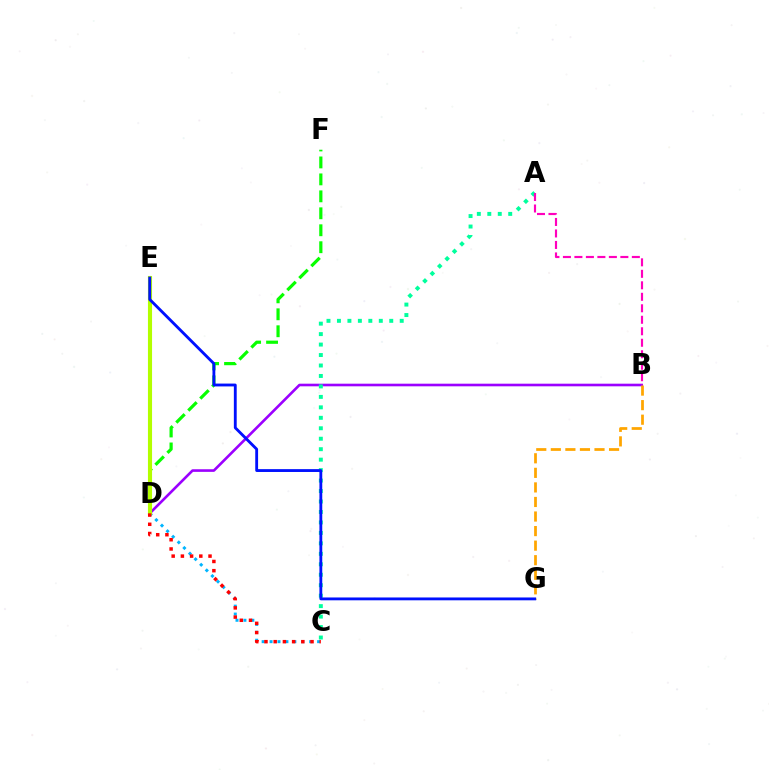{('D', 'F'): [{'color': '#08ff00', 'line_style': 'dashed', 'thickness': 2.3}], ('C', 'D'): [{'color': '#00b5ff', 'line_style': 'dotted', 'thickness': 2.15}, {'color': '#ff0000', 'line_style': 'dotted', 'thickness': 2.5}], ('B', 'D'): [{'color': '#9b00ff', 'line_style': 'solid', 'thickness': 1.89}], ('A', 'C'): [{'color': '#00ff9d', 'line_style': 'dotted', 'thickness': 2.84}], ('B', 'G'): [{'color': '#ffa500', 'line_style': 'dashed', 'thickness': 1.98}], ('D', 'E'): [{'color': '#b3ff00', 'line_style': 'solid', 'thickness': 2.96}], ('A', 'B'): [{'color': '#ff00bd', 'line_style': 'dashed', 'thickness': 1.56}], ('E', 'G'): [{'color': '#0010ff', 'line_style': 'solid', 'thickness': 2.05}]}